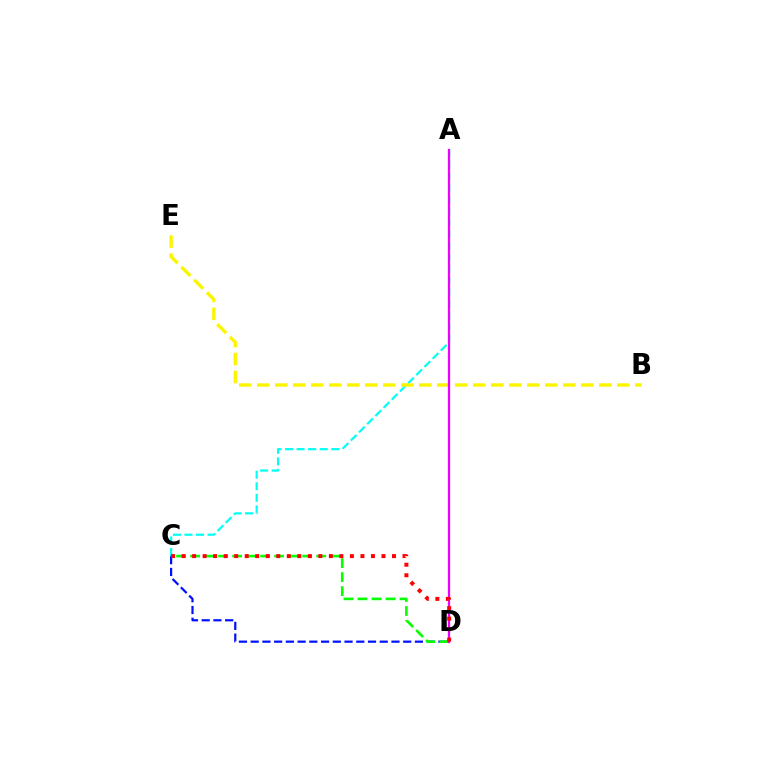{('C', 'D'): [{'color': '#0010ff', 'line_style': 'dashed', 'thickness': 1.59}, {'color': '#08ff00', 'line_style': 'dashed', 'thickness': 1.9}, {'color': '#ff0000', 'line_style': 'dotted', 'thickness': 2.86}], ('A', 'C'): [{'color': '#00fff6', 'line_style': 'dashed', 'thickness': 1.57}], ('B', 'E'): [{'color': '#fcf500', 'line_style': 'dashed', 'thickness': 2.45}], ('A', 'D'): [{'color': '#ee00ff', 'line_style': 'solid', 'thickness': 1.63}]}